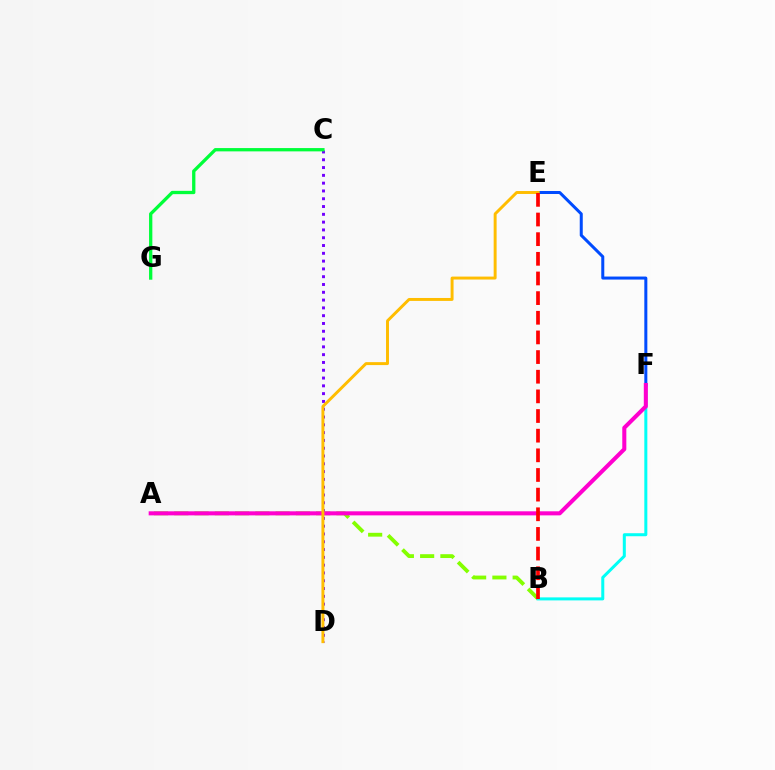{('A', 'B'): [{'color': '#84ff00', 'line_style': 'dashed', 'thickness': 2.75}], ('B', 'F'): [{'color': '#00fff6', 'line_style': 'solid', 'thickness': 2.17}], ('C', 'D'): [{'color': '#7200ff', 'line_style': 'dotted', 'thickness': 2.12}], ('E', 'F'): [{'color': '#004bff', 'line_style': 'solid', 'thickness': 2.17}], ('A', 'F'): [{'color': '#ff00cf', 'line_style': 'solid', 'thickness': 2.92}], ('D', 'E'): [{'color': '#ffbd00', 'line_style': 'solid', 'thickness': 2.12}], ('C', 'G'): [{'color': '#00ff39', 'line_style': 'solid', 'thickness': 2.37}], ('B', 'E'): [{'color': '#ff0000', 'line_style': 'dashed', 'thickness': 2.67}]}